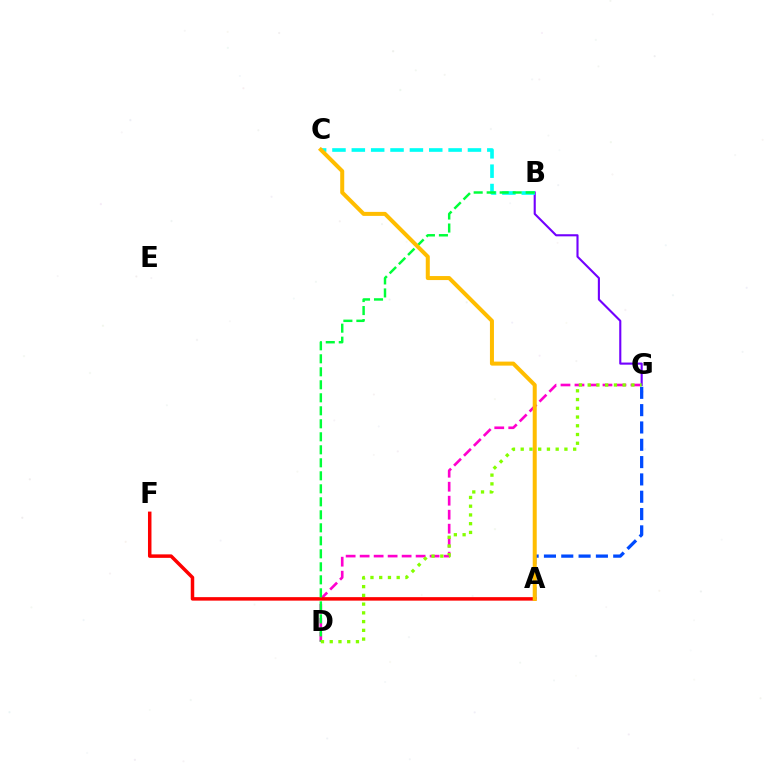{('A', 'G'): [{'color': '#004bff', 'line_style': 'dashed', 'thickness': 2.35}], ('D', 'G'): [{'color': '#ff00cf', 'line_style': 'dashed', 'thickness': 1.9}, {'color': '#84ff00', 'line_style': 'dotted', 'thickness': 2.38}], ('B', 'G'): [{'color': '#7200ff', 'line_style': 'solid', 'thickness': 1.52}], ('A', 'F'): [{'color': '#ff0000', 'line_style': 'solid', 'thickness': 2.51}], ('B', 'C'): [{'color': '#00fff6', 'line_style': 'dashed', 'thickness': 2.63}], ('B', 'D'): [{'color': '#00ff39', 'line_style': 'dashed', 'thickness': 1.77}], ('A', 'C'): [{'color': '#ffbd00', 'line_style': 'solid', 'thickness': 2.89}]}